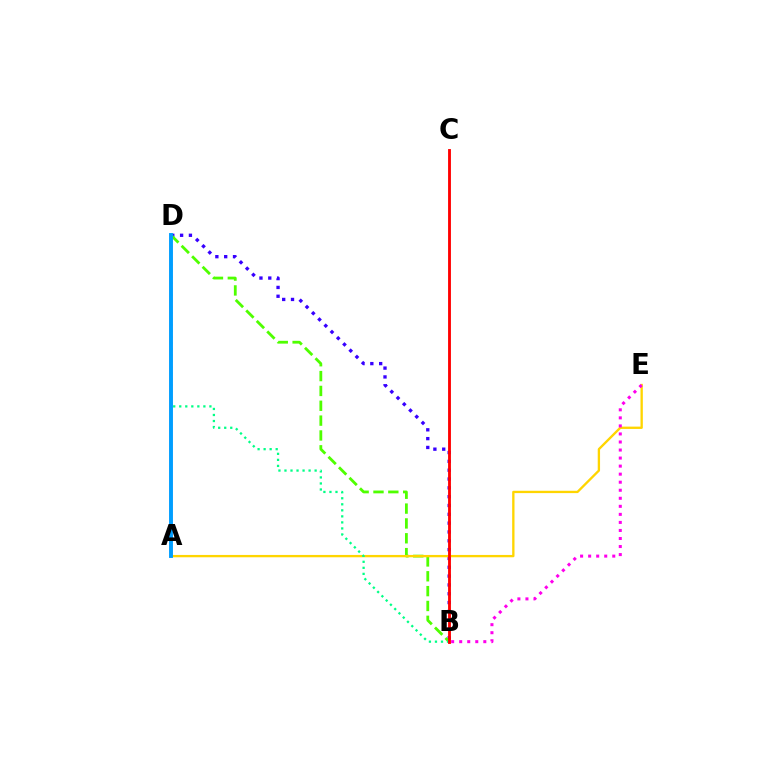{('B', 'D'): [{'color': '#3700ff', 'line_style': 'dotted', 'thickness': 2.4}, {'color': '#4fff00', 'line_style': 'dashed', 'thickness': 2.02}, {'color': '#00ff86', 'line_style': 'dotted', 'thickness': 1.64}], ('A', 'E'): [{'color': '#ffd500', 'line_style': 'solid', 'thickness': 1.68}], ('B', 'E'): [{'color': '#ff00ed', 'line_style': 'dotted', 'thickness': 2.18}], ('A', 'D'): [{'color': '#009eff', 'line_style': 'solid', 'thickness': 2.8}], ('B', 'C'): [{'color': '#ff0000', 'line_style': 'solid', 'thickness': 2.06}]}